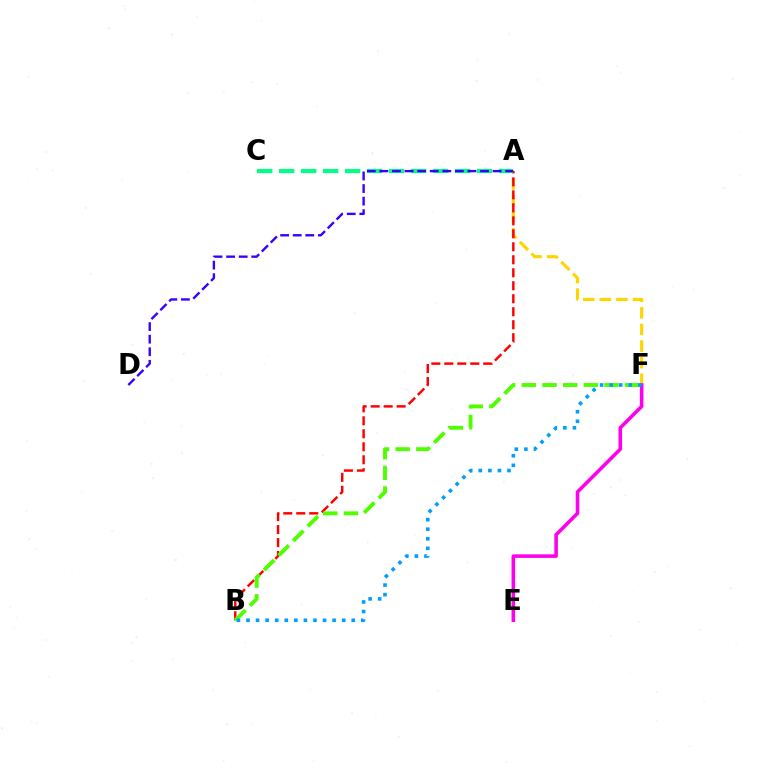{('A', 'F'): [{'color': '#ffd500', 'line_style': 'dashed', 'thickness': 2.25}], ('A', 'B'): [{'color': '#ff0000', 'line_style': 'dashed', 'thickness': 1.76}], ('A', 'C'): [{'color': '#00ff86', 'line_style': 'dashed', 'thickness': 2.99}], ('E', 'F'): [{'color': '#ff00ed', 'line_style': 'solid', 'thickness': 2.57}], ('B', 'F'): [{'color': '#4fff00', 'line_style': 'dashed', 'thickness': 2.81}, {'color': '#009eff', 'line_style': 'dotted', 'thickness': 2.6}], ('A', 'D'): [{'color': '#3700ff', 'line_style': 'dashed', 'thickness': 1.71}]}